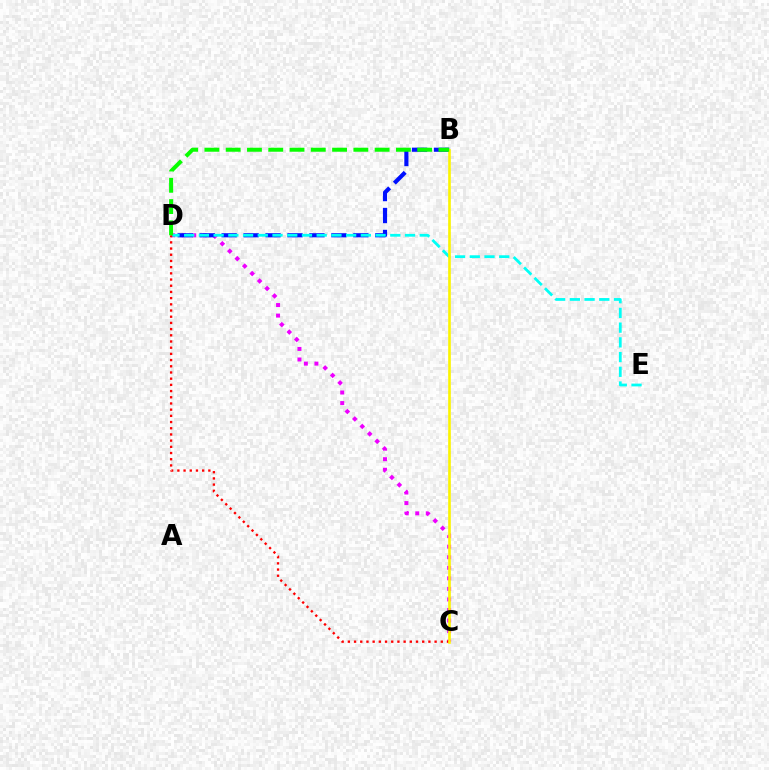{('C', 'D'): [{'color': '#ee00ff', 'line_style': 'dotted', 'thickness': 2.87}, {'color': '#ff0000', 'line_style': 'dotted', 'thickness': 1.68}], ('B', 'D'): [{'color': '#0010ff', 'line_style': 'dashed', 'thickness': 2.98}, {'color': '#08ff00', 'line_style': 'dashed', 'thickness': 2.89}], ('D', 'E'): [{'color': '#00fff6', 'line_style': 'dashed', 'thickness': 2.0}], ('B', 'C'): [{'color': '#fcf500', 'line_style': 'solid', 'thickness': 1.9}]}